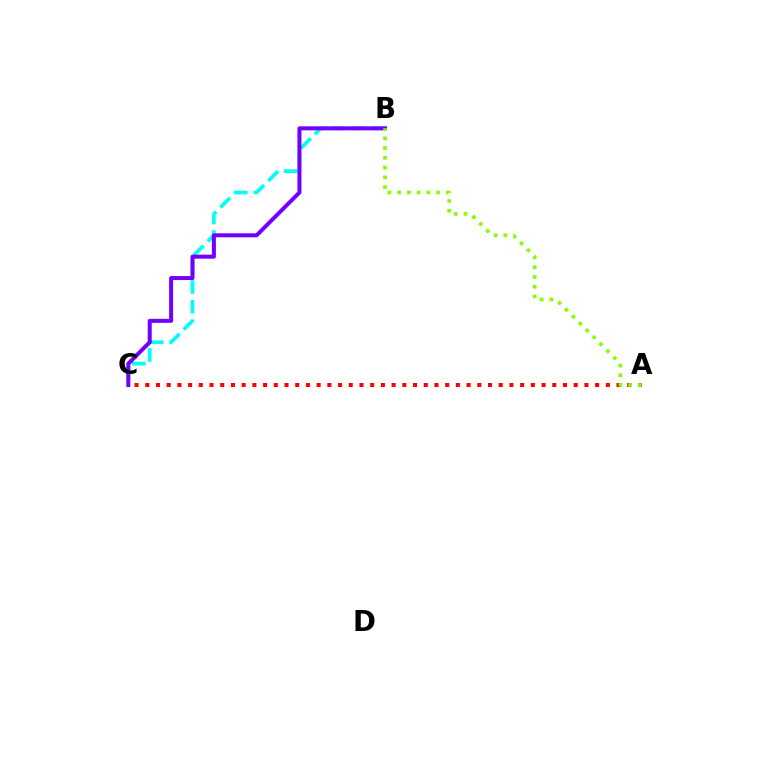{('A', 'C'): [{'color': '#ff0000', 'line_style': 'dotted', 'thickness': 2.91}], ('B', 'C'): [{'color': '#00fff6', 'line_style': 'dashed', 'thickness': 2.67}, {'color': '#7200ff', 'line_style': 'solid', 'thickness': 2.89}], ('A', 'B'): [{'color': '#84ff00', 'line_style': 'dotted', 'thickness': 2.65}]}